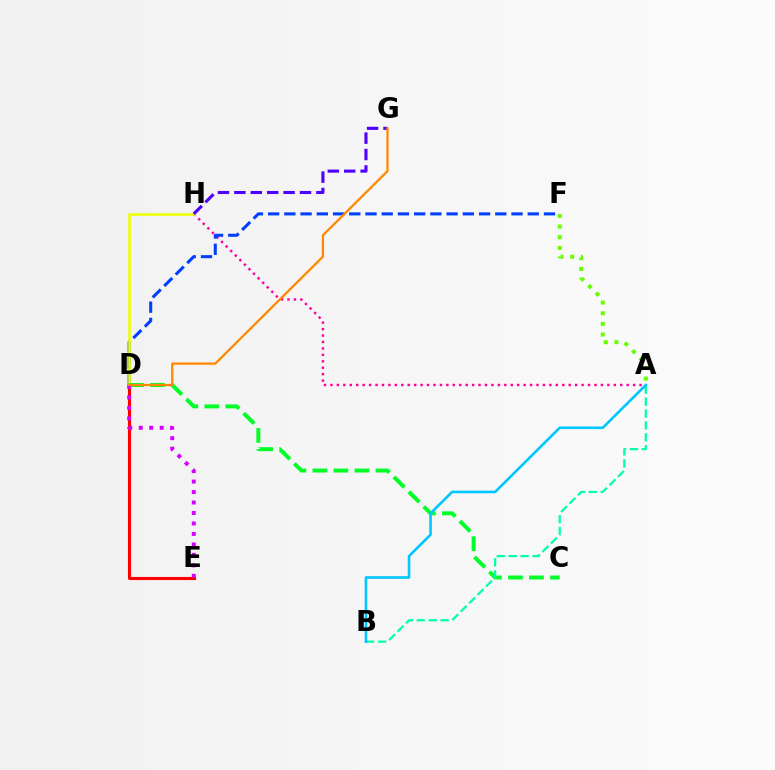{('D', 'E'): [{'color': '#ff0000', 'line_style': 'solid', 'thickness': 2.23}, {'color': '#d600ff', 'line_style': 'dotted', 'thickness': 2.85}], ('A', 'F'): [{'color': '#66ff00', 'line_style': 'dotted', 'thickness': 2.89}], ('A', 'H'): [{'color': '#ff00a0', 'line_style': 'dotted', 'thickness': 1.75}], ('D', 'F'): [{'color': '#003fff', 'line_style': 'dashed', 'thickness': 2.2}], ('D', 'H'): [{'color': '#eeff00', 'line_style': 'solid', 'thickness': 1.84}], ('C', 'D'): [{'color': '#00ff27', 'line_style': 'dashed', 'thickness': 2.86}], ('G', 'H'): [{'color': '#4f00ff', 'line_style': 'dashed', 'thickness': 2.23}], ('A', 'B'): [{'color': '#00ffaf', 'line_style': 'dashed', 'thickness': 1.62}, {'color': '#00c7ff', 'line_style': 'solid', 'thickness': 1.88}], ('D', 'G'): [{'color': '#ff8800', 'line_style': 'solid', 'thickness': 1.64}]}